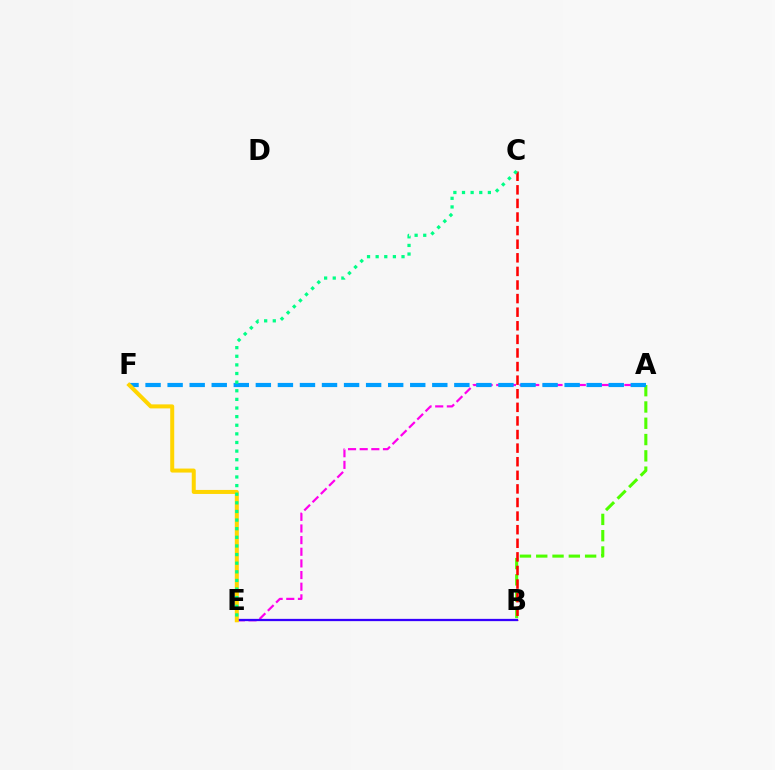{('A', 'E'): [{'color': '#ff00ed', 'line_style': 'dashed', 'thickness': 1.58}], ('A', 'B'): [{'color': '#4fff00', 'line_style': 'dashed', 'thickness': 2.21}], ('B', 'C'): [{'color': '#ff0000', 'line_style': 'dashed', 'thickness': 1.85}], ('B', 'E'): [{'color': '#3700ff', 'line_style': 'solid', 'thickness': 1.64}], ('A', 'F'): [{'color': '#009eff', 'line_style': 'dashed', 'thickness': 3.0}], ('E', 'F'): [{'color': '#ffd500', 'line_style': 'solid', 'thickness': 2.89}], ('C', 'E'): [{'color': '#00ff86', 'line_style': 'dotted', 'thickness': 2.34}]}